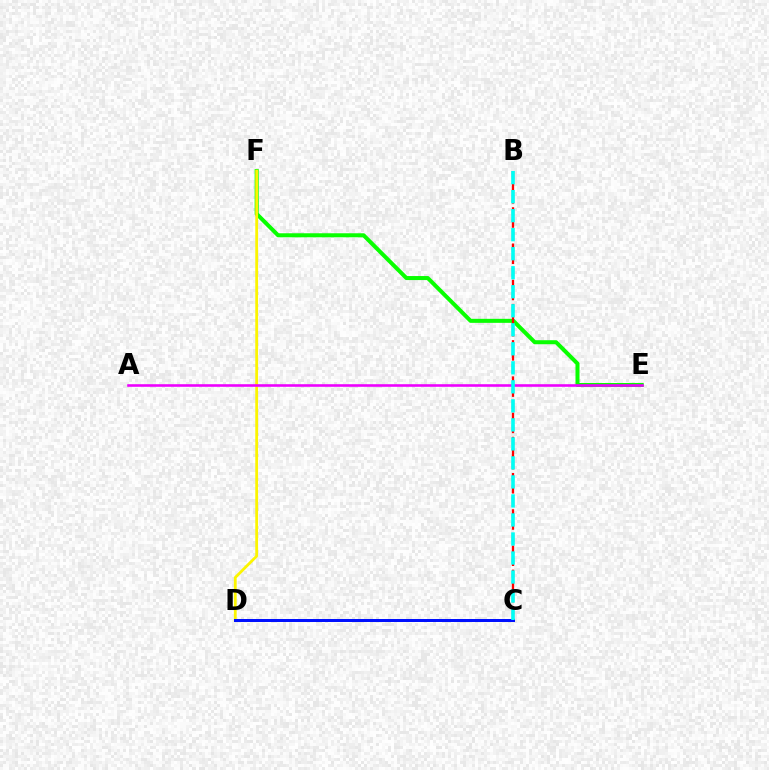{('E', 'F'): [{'color': '#08ff00', 'line_style': 'solid', 'thickness': 2.89}], ('B', 'C'): [{'color': '#ff0000', 'line_style': 'dashed', 'thickness': 1.64}, {'color': '#00fff6', 'line_style': 'dashed', 'thickness': 2.58}], ('D', 'F'): [{'color': '#fcf500', 'line_style': 'solid', 'thickness': 2.01}], ('C', 'D'): [{'color': '#0010ff', 'line_style': 'solid', 'thickness': 2.16}], ('A', 'E'): [{'color': '#ee00ff', 'line_style': 'solid', 'thickness': 1.87}]}